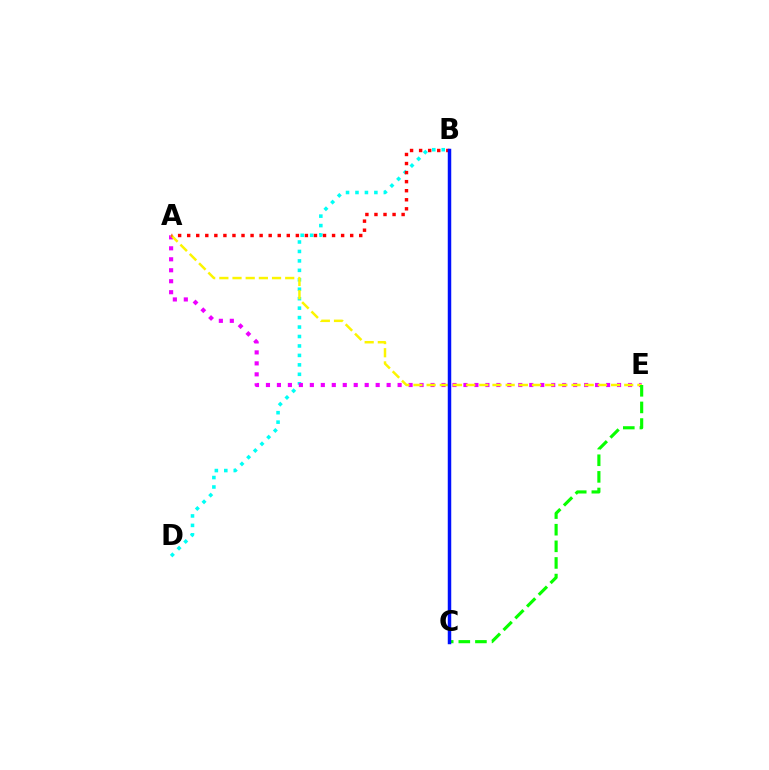{('B', 'D'): [{'color': '#00fff6', 'line_style': 'dotted', 'thickness': 2.57}], ('A', 'E'): [{'color': '#ee00ff', 'line_style': 'dotted', 'thickness': 2.98}, {'color': '#fcf500', 'line_style': 'dashed', 'thickness': 1.79}], ('A', 'B'): [{'color': '#ff0000', 'line_style': 'dotted', 'thickness': 2.46}], ('C', 'E'): [{'color': '#08ff00', 'line_style': 'dashed', 'thickness': 2.26}], ('B', 'C'): [{'color': '#0010ff', 'line_style': 'solid', 'thickness': 2.5}]}